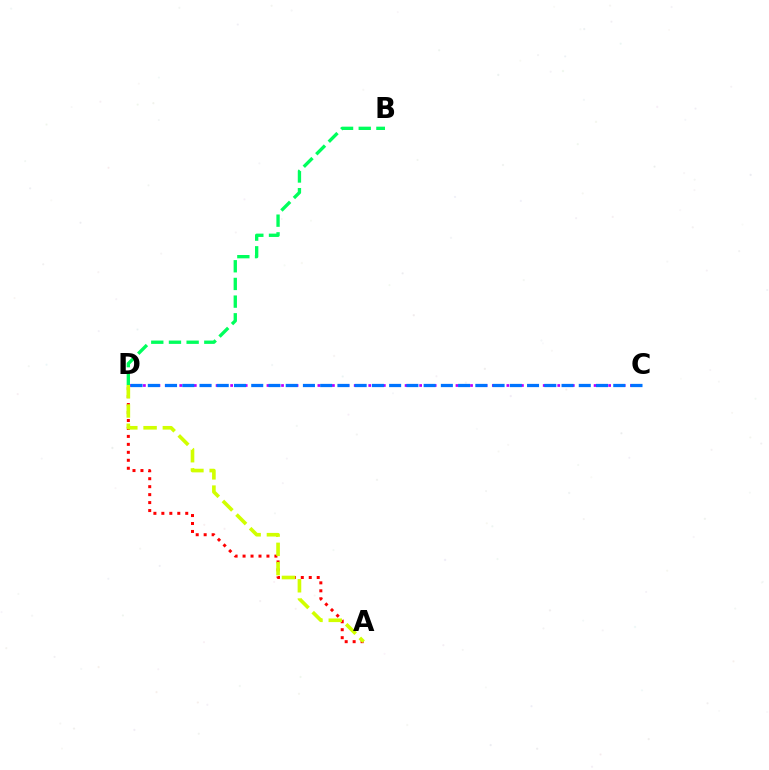{('C', 'D'): [{'color': '#b900ff', 'line_style': 'dotted', 'thickness': 1.98}, {'color': '#0074ff', 'line_style': 'dashed', 'thickness': 2.34}], ('A', 'D'): [{'color': '#ff0000', 'line_style': 'dotted', 'thickness': 2.16}, {'color': '#d1ff00', 'line_style': 'dashed', 'thickness': 2.62}], ('B', 'D'): [{'color': '#00ff5c', 'line_style': 'dashed', 'thickness': 2.4}]}